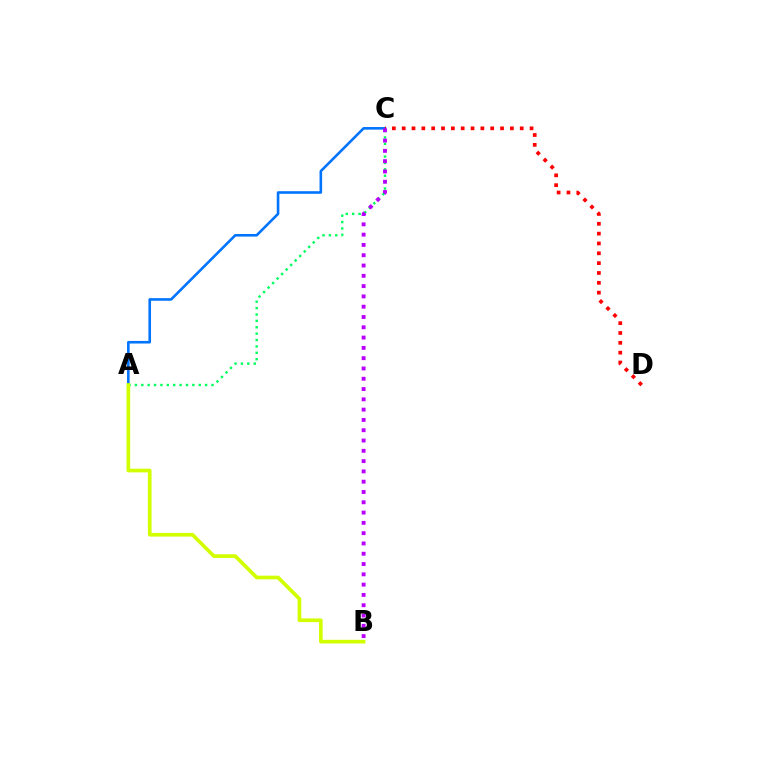{('A', 'C'): [{'color': '#0074ff', 'line_style': 'solid', 'thickness': 1.87}, {'color': '#00ff5c', 'line_style': 'dotted', 'thickness': 1.73}], ('A', 'B'): [{'color': '#d1ff00', 'line_style': 'solid', 'thickness': 2.66}], ('C', 'D'): [{'color': '#ff0000', 'line_style': 'dotted', 'thickness': 2.67}], ('B', 'C'): [{'color': '#b900ff', 'line_style': 'dotted', 'thickness': 2.8}]}